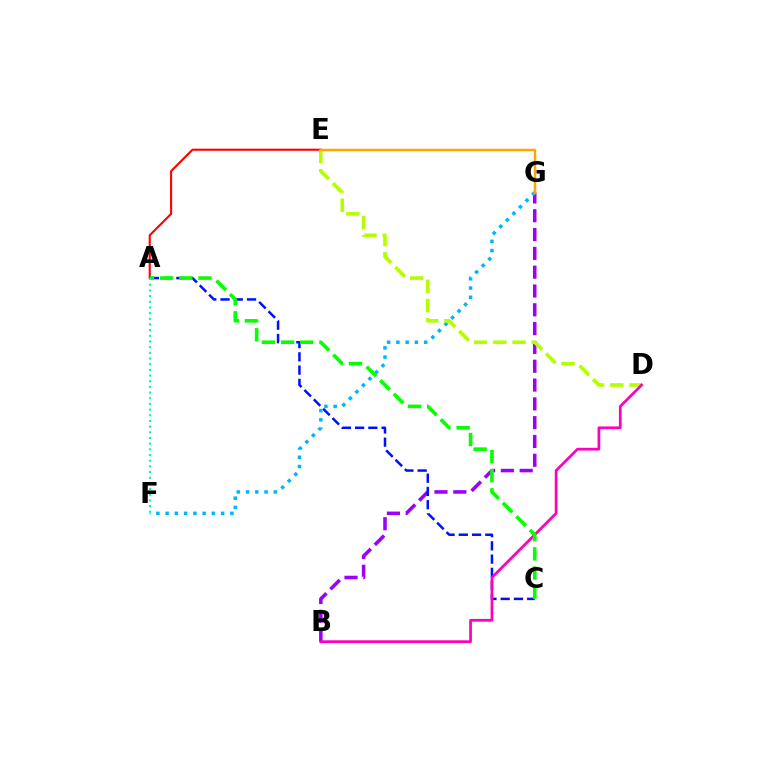{('A', 'E'): [{'color': '#ff0000', 'line_style': 'solid', 'thickness': 1.51}], ('B', 'G'): [{'color': '#9b00ff', 'line_style': 'dashed', 'thickness': 2.56}], ('A', 'C'): [{'color': '#0010ff', 'line_style': 'dashed', 'thickness': 1.8}, {'color': '#08ff00', 'line_style': 'dashed', 'thickness': 2.61}], ('F', 'G'): [{'color': '#00b5ff', 'line_style': 'dotted', 'thickness': 2.52}], ('D', 'E'): [{'color': '#b3ff00', 'line_style': 'dashed', 'thickness': 2.61}], ('B', 'D'): [{'color': '#ff00bd', 'line_style': 'solid', 'thickness': 1.96}], ('A', 'F'): [{'color': '#00ff9d', 'line_style': 'dotted', 'thickness': 1.54}], ('E', 'G'): [{'color': '#ffa500', 'line_style': 'solid', 'thickness': 1.79}]}